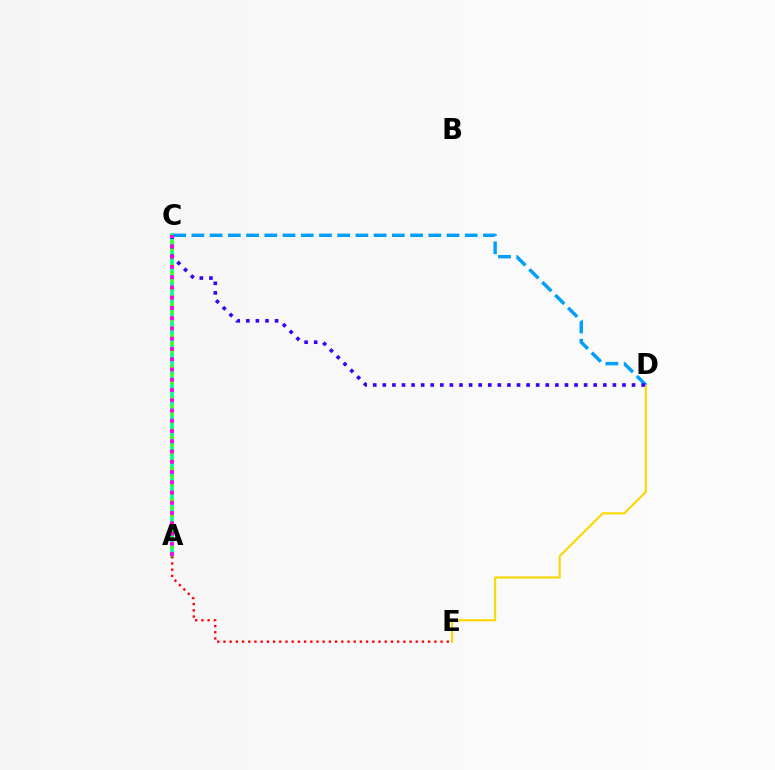{('A', 'C'): [{'color': '#00ff86', 'line_style': 'solid', 'thickness': 2.62}, {'color': '#4fff00', 'line_style': 'dotted', 'thickness': 2.13}, {'color': '#ff00ed', 'line_style': 'dotted', 'thickness': 2.79}], ('D', 'E'): [{'color': '#ffd500', 'line_style': 'solid', 'thickness': 1.52}], ('A', 'E'): [{'color': '#ff0000', 'line_style': 'dotted', 'thickness': 1.69}], ('C', 'D'): [{'color': '#009eff', 'line_style': 'dashed', 'thickness': 2.48}, {'color': '#3700ff', 'line_style': 'dotted', 'thickness': 2.6}]}